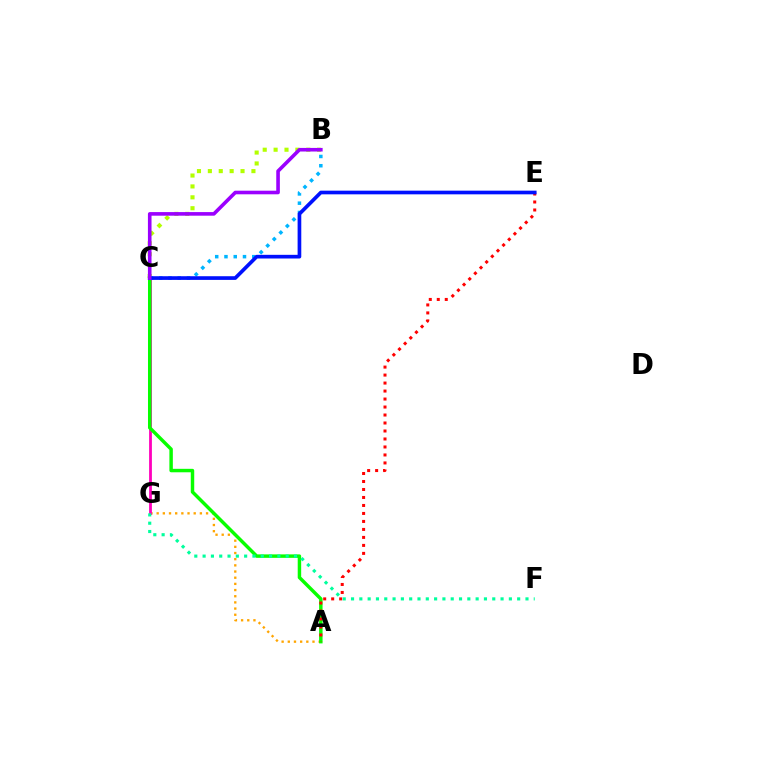{('B', 'C'): [{'color': '#b3ff00', 'line_style': 'dotted', 'thickness': 2.96}, {'color': '#00b5ff', 'line_style': 'dotted', 'thickness': 2.52}, {'color': '#9b00ff', 'line_style': 'solid', 'thickness': 2.6}], ('A', 'G'): [{'color': '#ffa500', 'line_style': 'dotted', 'thickness': 1.68}], ('C', 'G'): [{'color': '#ff00bd', 'line_style': 'solid', 'thickness': 2.01}], ('A', 'C'): [{'color': '#08ff00', 'line_style': 'solid', 'thickness': 2.49}], ('A', 'E'): [{'color': '#ff0000', 'line_style': 'dotted', 'thickness': 2.17}], ('F', 'G'): [{'color': '#00ff9d', 'line_style': 'dotted', 'thickness': 2.26}], ('C', 'E'): [{'color': '#0010ff', 'line_style': 'solid', 'thickness': 2.65}]}